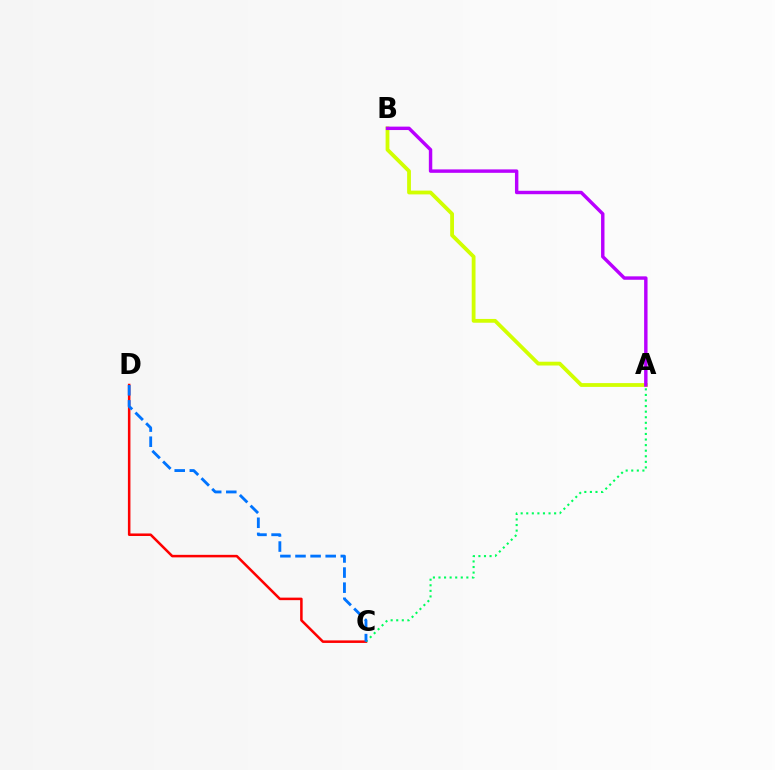{('C', 'D'): [{'color': '#ff0000', 'line_style': 'solid', 'thickness': 1.82}, {'color': '#0074ff', 'line_style': 'dashed', 'thickness': 2.05}], ('A', 'C'): [{'color': '#00ff5c', 'line_style': 'dotted', 'thickness': 1.51}], ('A', 'B'): [{'color': '#d1ff00', 'line_style': 'solid', 'thickness': 2.73}, {'color': '#b900ff', 'line_style': 'solid', 'thickness': 2.46}]}